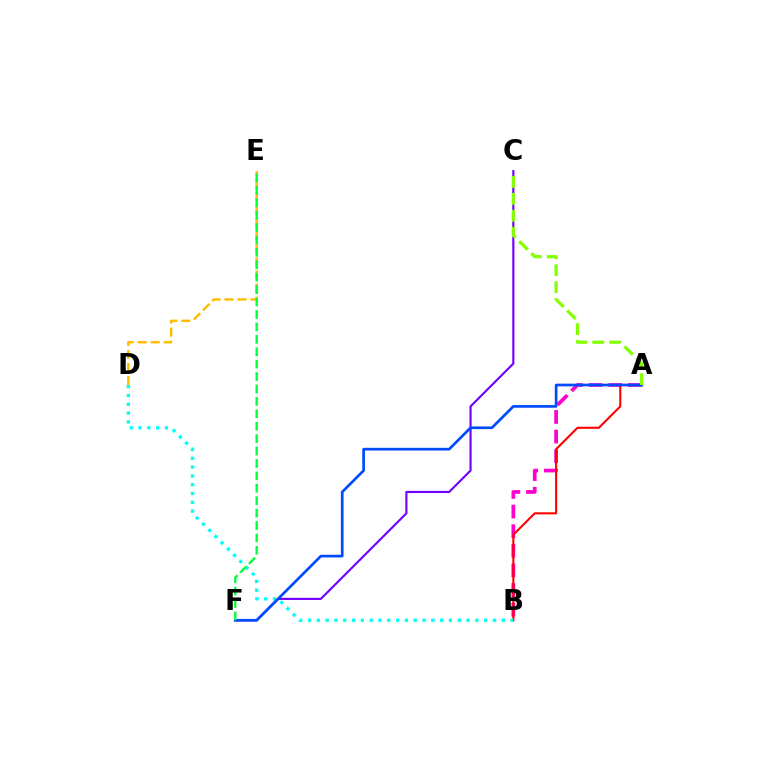{('A', 'B'): [{'color': '#ff00cf', 'line_style': 'dashed', 'thickness': 2.67}, {'color': '#ff0000', 'line_style': 'solid', 'thickness': 1.5}], ('B', 'D'): [{'color': '#00fff6', 'line_style': 'dotted', 'thickness': 2.39}], ('C', 'F'): [{'color': '#7200ff', 'line_style': 'solid', 'thickness': 1.54}], ('D', 'E'): [{'color': '#ffbd00', 'line_style': 'dashed', 'thickness': 1.77}], ('A', 'F'): [{'color': '#004bff', 'line_style': 'solid', 'thickness': 1.94}], ('A', 'C'): [{'color': '#84ff00', 'line_style': 'dashed', 'thickness': 2.3}], ('E', 'F'): [{'color': '#00ff39', 'line_style': 'dashed', 'thickness': 1.69}]}